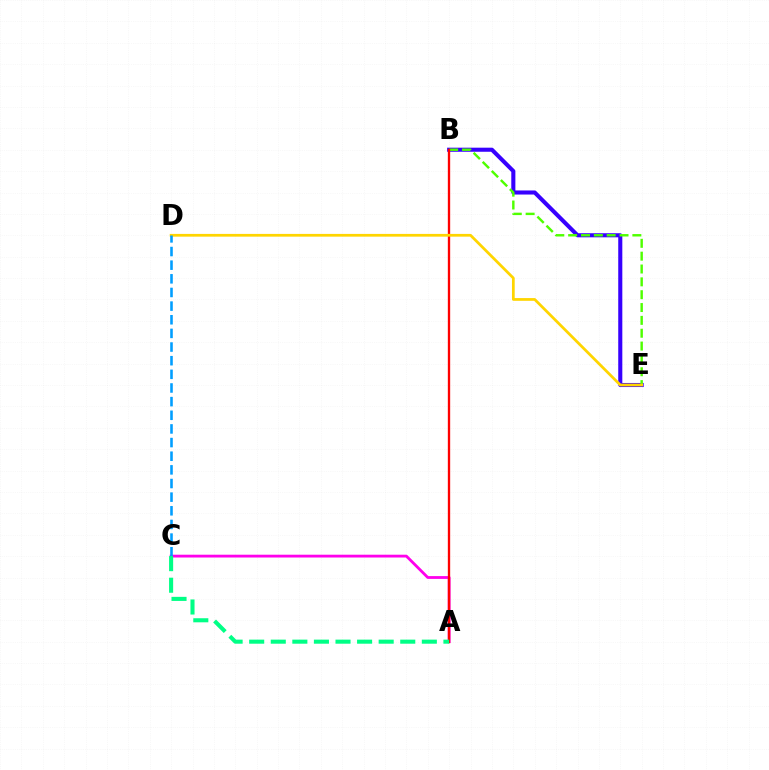{('A', 'C'): [{'color': '#ff00ed', 'line_style': 'solid', 'thickness': 2.02}, {'color': '#00ff86', 'line_style': 'dashed', 'thickness': 2.93}], ('B', 'E'): [{'color': '#3700ff', 'line_style': 'solid', 'thickness': 2.94}, {'color': '#4fff00', 'line_style': 'dashed', 'thickness': 1.74}], ('A', 'B'): [{'color': '#ff0000', 'line_style': 'solid', 'thickness': 1.69}], ('D', 'E'): [{'color': '#ffd500', 'line_style': 'solid', 'thickness': 1.97}], ('C', 'D'): [{'color': '#009eff', 'line_style': 'dashed', 'thickness': 1.85}]}